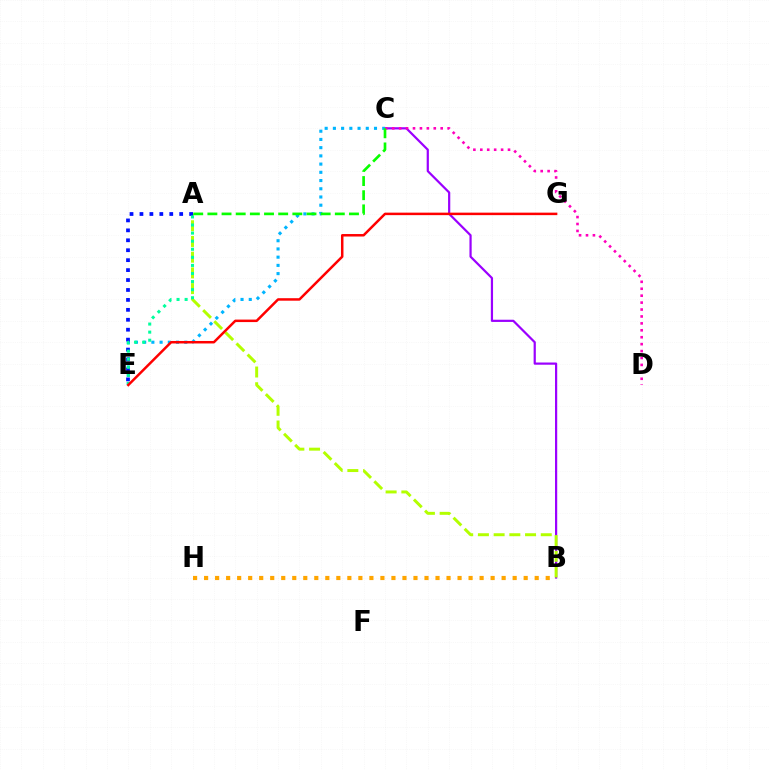{('B', 'C'): [{'color': '#9b00ff', 'line_style': 'solid', 'thickness': 1.59}], ('A', 'B'): [{'color': '#b3ff00', 'line_style': 'dashed', 'thickness': 2.13}], ('C', 'E'): [{'color': '#00b5ff', 'line_style': 'dotted', 'thickness': 2.23}], ('A', 'E'): [{'color': '#0010ff', 'line_style': 'dotted', 'thickness': 2.7}, {'color': '#00ff9d', 'line_style': 'dotted', 'thickness': 2.2}], ('E', 'G'): [{'color': '#ff0000', 'line_style': 'solid', 'thickness': 1.8}], ('B', 'H'): [{'color': '#ffa500', 'line_style': 'dotted', 'thickness': 2.99}], ('C', 'D'): [{'color': '#ff00bd', 'line_style': 'dotted', 'thickness': 1.88}], ('A', 'C'): [{'color': '#08ff00', 'line_style': 'dashed', 'thickness': 1.92}]}